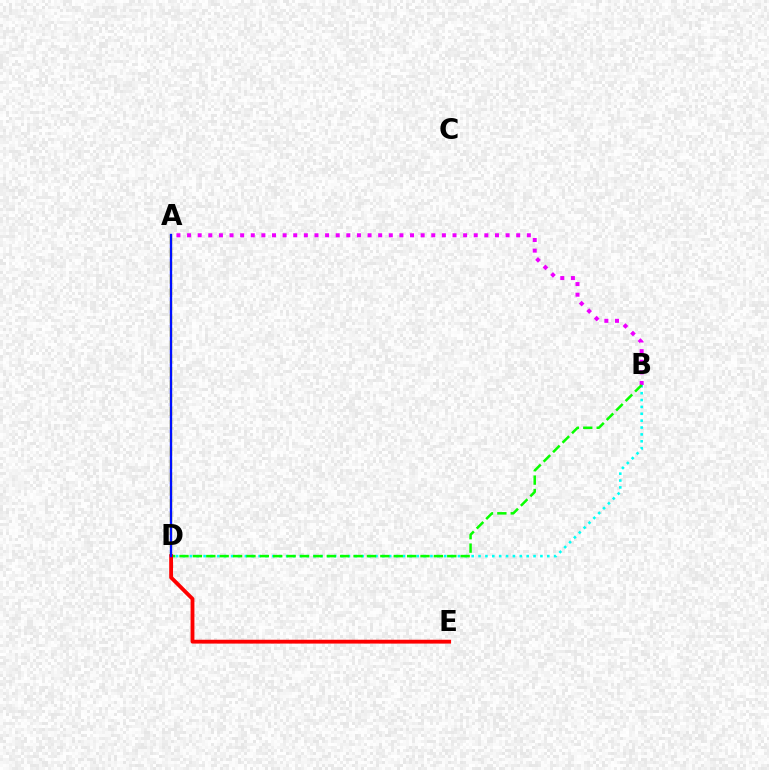{('A', 'D'): [{'color': '#fcf500', 'line_style': 'dashed', 'thickness': 1.79}, {'color': '#0010ff', 'line_style': 'solid', 'thickness': 1.7}], ('B', 'D'): [{'color': '#00fff6', 'line_style': 'dotted', 'thickness': 1.87}, {'color': '#08ff00', 'line_style': 'dashed', 'thickness': 1.82}], ('A', 'B'): [{'color': '#ee00ff', 'line_style': 'dotted', 'thickness': 2.88}], ('D', 'E'): [{'color': '#ff0000', 'line_style': 'solid', 'thickness': 2.76}]}